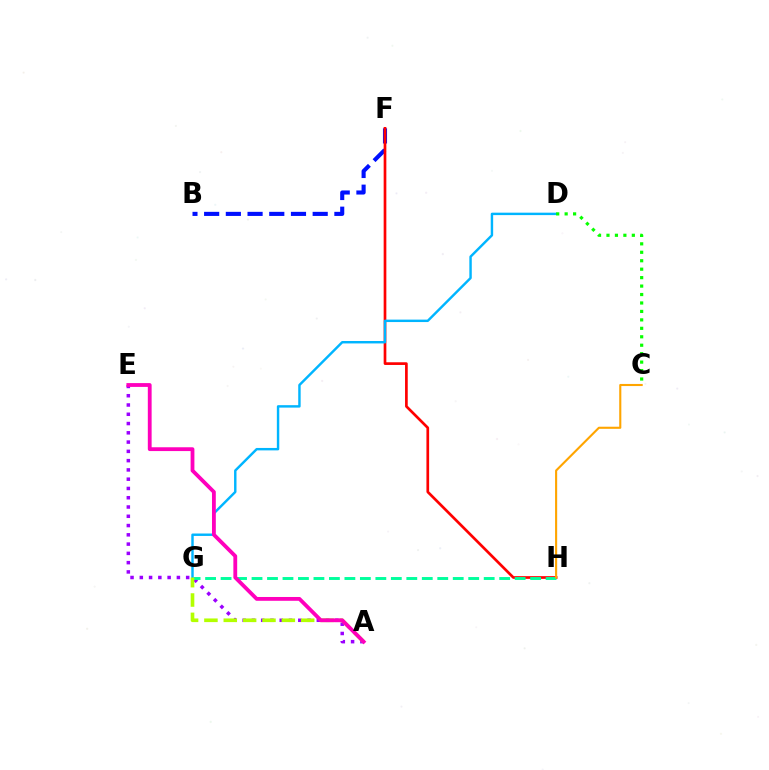{('A', 'E'): [{'color': '#9b00ff', 'line_style': 'dotted', 'thickness': 2.52}, {'color': '#ff00bd', 'line_style': 'solid', 'thickness': 2.74}], ('B', 'F'): [{'color': '#0010ff', 'line_style': 'dashed', 'thickness': 2.95}], ('F', 'H'): [{'color': '#ff0000', 'line_style': 'solid', 'thickness': 1.94}], ('G', 'H'): [{'color': '#00ff9d', 'line_style': 'dashed', 'thickness': 2.1}], ('D', 'G'): [{'color': '#00b5ff', 'line_style': 'solid', 'thickness': 1.75}], ('A', 'G'): [{'color': '#b3ff00', 'line_style': 'dashed', 'thickness': 2.63}], ('C', 'H'): [{'color': '#ffa500', 'line_style': 'solid', 'thickness': 1.52}], ('C', 'D'): [{'color': '#08ff00', 'line_style': 'dotted', 'thickness': 2.3}]}